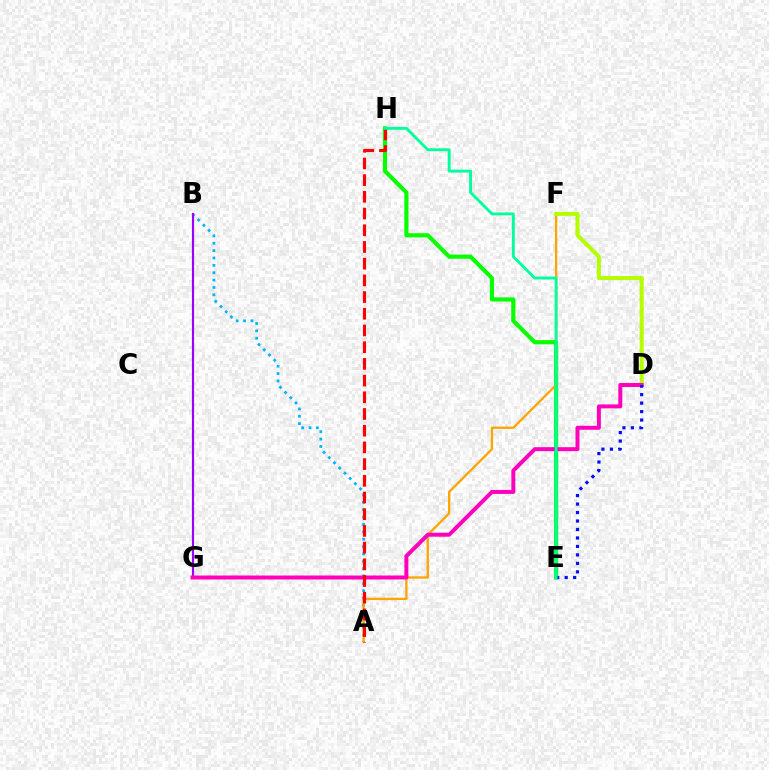{('A', 'B'): [{'color': '#00b5ff', 'line_style': 'dotted', 'thickness': 2.0}], ('E', 'H'): [{'color': '#08ff00', 'line_style': 'solid', 'thickness': 2.99}, {'color': '#00ff9d', 'line_style': 'solid', 'thickness': 2.08}], ('A', 'F'): [{'color': '#ffa500', 'line_style': 'solid', 'thickness': 1.66}], ('D', 'F'): [{'color': '#b3ff00', 'line_style': 'solid', 'thickness': 2.87}], ('B', 'G'): [{'color': '#9b00ff', 'line_style': 'solid', 'thickness': 1.55}], ('D', 'G'): [{'color': '#ff00bd', 'line_style': 'solid', 'thickness': 2.85}], ('D', 'E'): [{'color': '#0010ff', 'line_style': 'dotted', 'thickness': 2.3}], ('A', 'H'): [{'color': '#ff0000', 'line_style': 'dashed', 'thickness': 2.27}]}